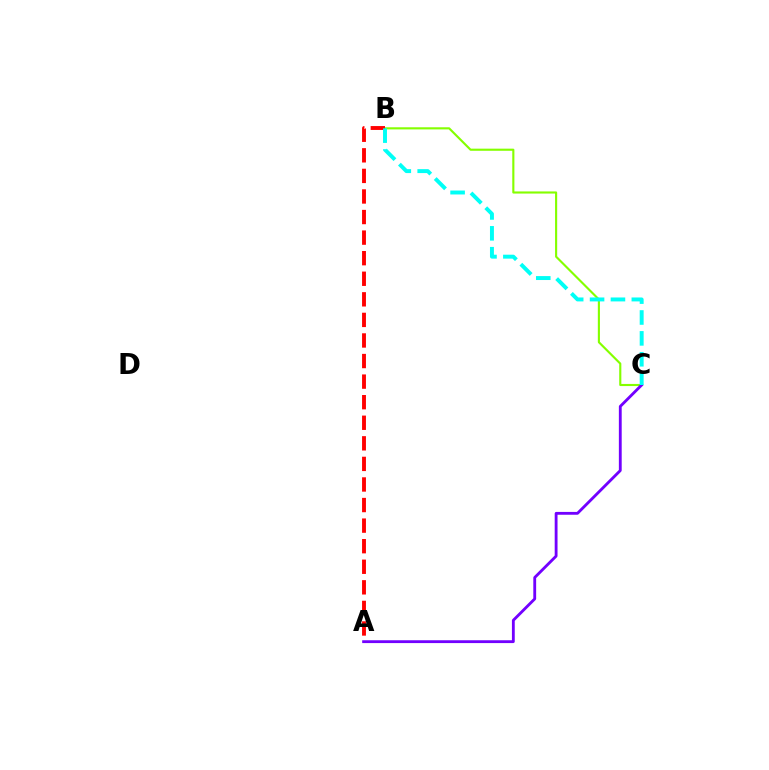{('B', 'C'): [{'color': '#84ff00', 'line_style': 'solid', 'thickness': 1.53}, {'color': '#00fff6', 'line_style': 'dashed', 'thickness': 2.84}], ('A', 'B'): [{'color': '#ff0000', 'line_style': 'dashed', 'thickness': 2.79}], ('A', 'C'): [{'color': '#7200ff', 'line_style': 'solid', 'thickness': 2.04}]}